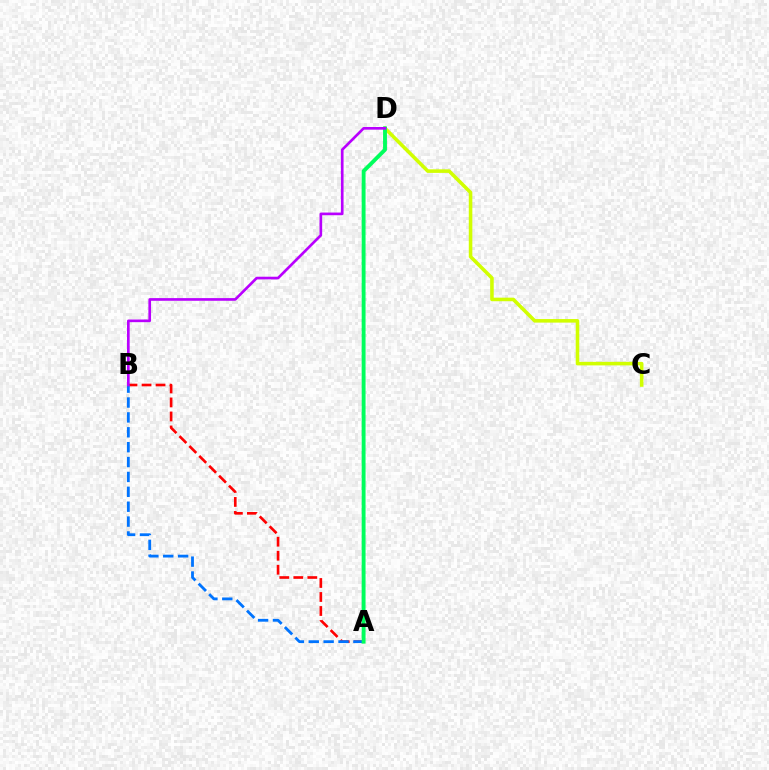{('A', 'B'): [{'color': '#ff0000', 'line_style': 'dashed', 'thickness': 1.9}, {'color': '#0074ff', 'line_style': 'dashed', 'thickness': 2.02}], ('C', 'D'): [{'color': '#d1ff00', 'line_style': 'solid', 'thickness': 2.56}], ('A', 'D'): [{'color': '#00ff5c', 'line_style': 'solid', 'thickness': 2.79}], ('B', 'D'): [{'color': '#b900ff', 'line_style': 'solid', 'thickness': 1.92}]}